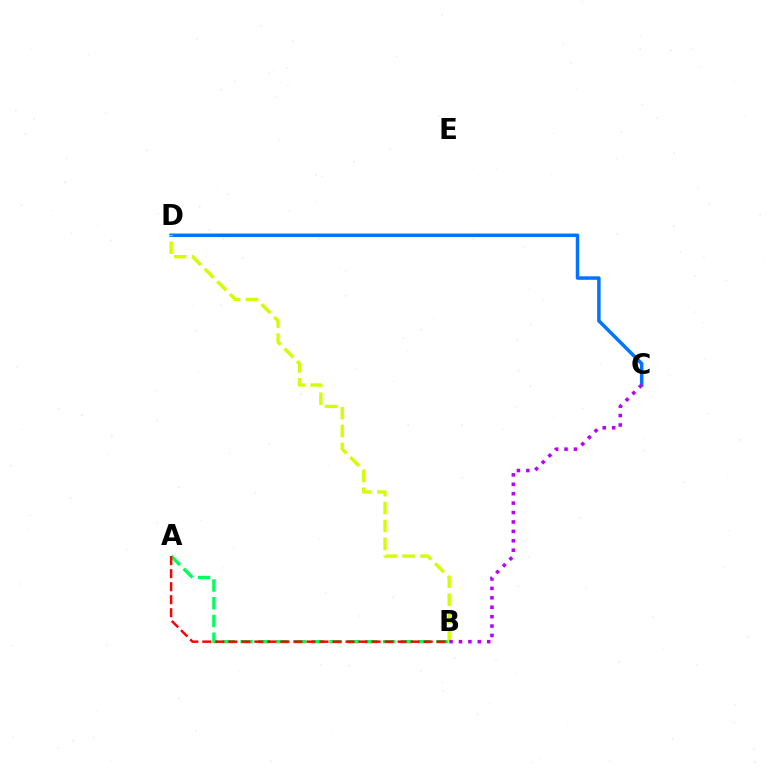{('C', 'D'): [{'color': '#0074ff', 'line_style': 'solid', 'thickness': 2.52}], ('A', 'B'): [{'color': '#00ff5c', 'line_style': 'dashed', 'thickness': 2.42}, {'color': '#ff0000', 'line_style': 'dashed', 'thickness': 1.77}], ('B', 'D'): [{'color': '#d1ff00', 'line_style': 'dashed', 'thickness': 2.43}], ('B', 'C'): [{'color': '#b900ff', 'line_style': 'dotted', 'thickness': 2.56}]}